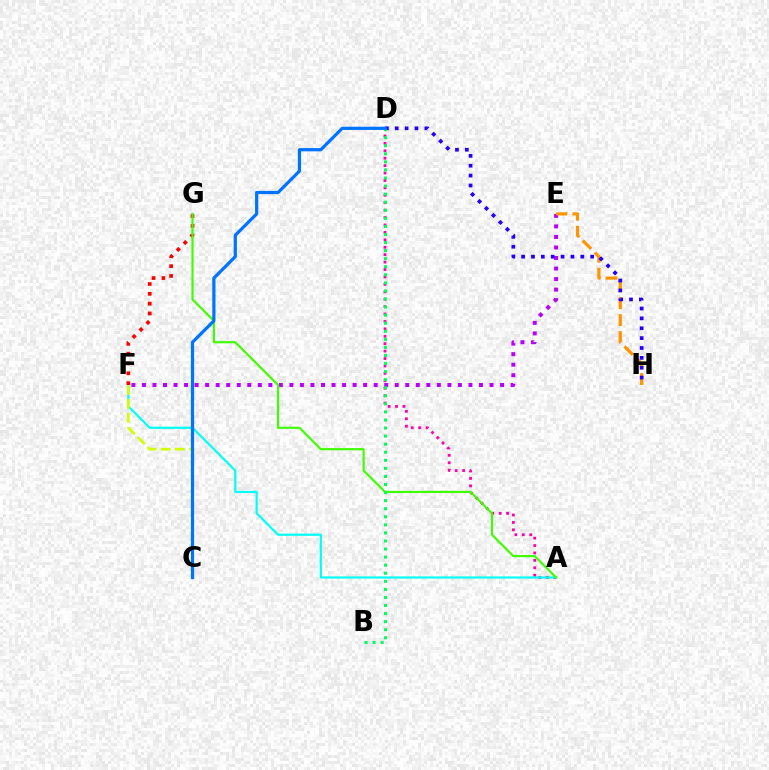{('A', 'D'): [{'color': '#ff00ac', 'line_style': 'dotted', 'thickness': 2.02}], ('A', 'F'): [{'color': '#00fff6', 'line_style': 'solid', 'thickness': 1.58}], ('E', 'F'): [{'color': '#b900ff', 'line_style': 'dotted', 'thickness': 2.86}], ('F', 'G'): [{'color': '#ff0000', 'line_style': 'dotted', 'thickness': 2.67}], ('E', 'H'): [{'color': '#ff9400', 'line_style': 'dashed', 'thickness': 2.3}], ('C', 'F'): [{'color': '#d1ff00', 'line_style': 'dashed', 'thickness': 1.9}], ('A', 'G'): [{'color': '#3dff00', 'line_style': 'solid', 'thickness': 1.55}], ('D', 'H'): [{'color': '#2500ff', 'line_style': 'dotted', 'thickness': 2.68}], ('B', 'D'): [{'color': '#00ff5c', 'line_style': 'dotted', 'thickness': 2.19}], ('C', 'D'): [{'color': '#0074ff', 'line_style': 'solid', 'thickness': 2.32}]}